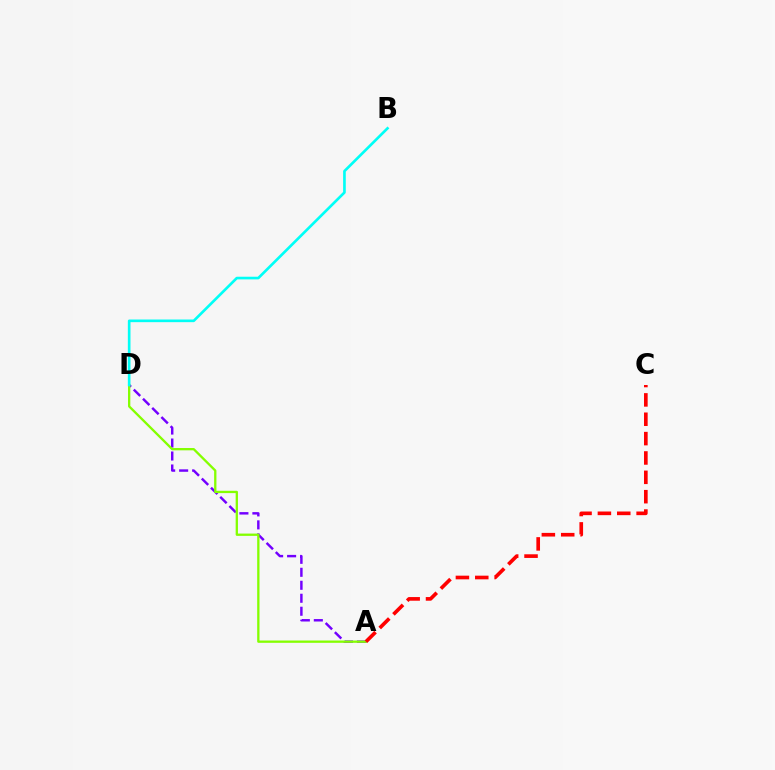{('A', 'D'): [{'color': '#7200ff', 'line_style': 'dashed', 'thickness': 1.76}, {'color': '#84ff00', 'line_style': 'solid', 'thickness': 1.66}], ('B', 'D'): [{'color': '#00fff6', 'line_style': 'solid', 'thickness': 1.91}], ('A', 'C'): [{'color': '#ff0000', 'line_style': 'dashed', 'thickness': 2.63}]}